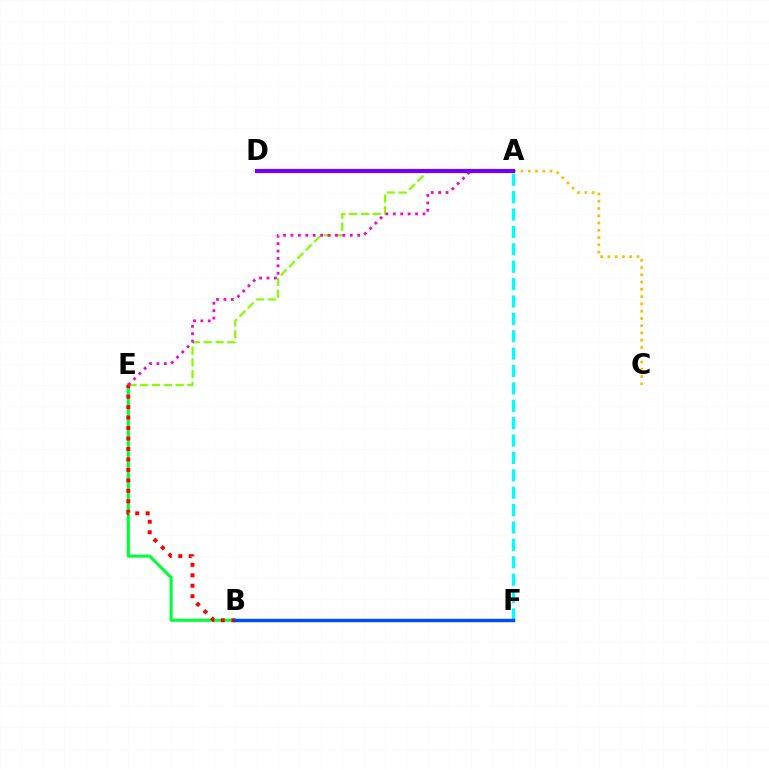{('A', 'E'): [{'color': '#84ff00', 'line_style': 'dashed', 'thickness': 1.6}, {'color': '#ff00cf', 'line_style': 'dotted', 'thickness': 2.01}], ('B', 'E'): [{'color': '#00ff39', 'line_style': 'solid', 'thickness': 2.21}, {'color': '#ff0000', 'line_style': 'dotted', 'thickness': 2.84}], ('A', 'F'): [{'color': '#00fff6', 'line_style': 'dashed', 'thickness': 2.36}], ('A', 'C'): [{'color': '#ffbd00', 'line_style': 'dotted', 'thickness': 1.98}], ('A', 'D'): [{'color': '#7200ff', 'line_style': 'solid', 'thickness': 3.0}], ('B', 'F'): [{'color': '#004bff', 'line_style': 'solid', 'thickness': 2.47}]}